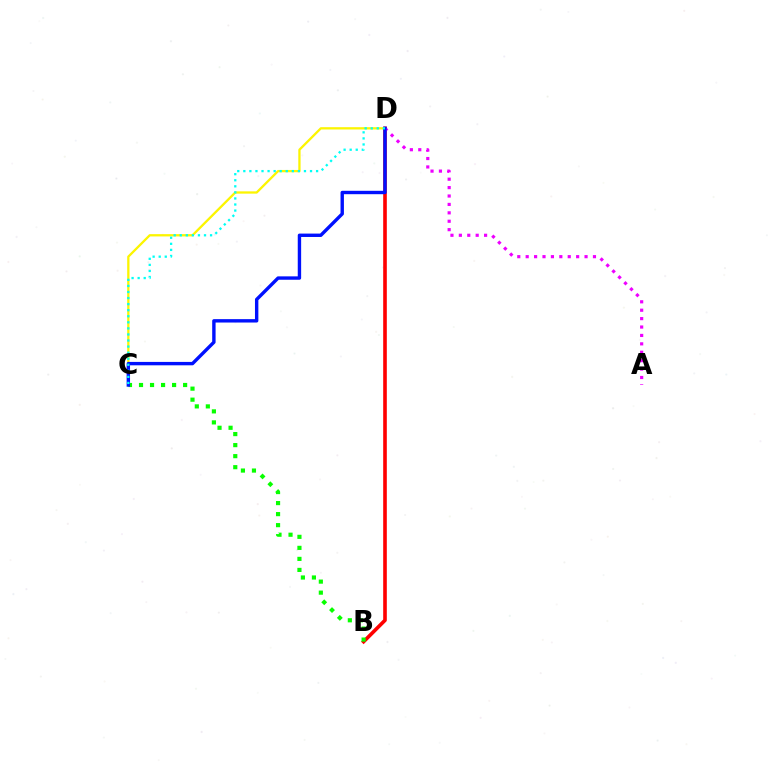{('C', 'D'): [{'color': '#fcf500', 'line_style': 'solid', 'thickness': 1.65}, {'color': '#0010ff', 'line_style': 'solid', 'thickness': 2.44}, {'color': '#00fff6', 'line_style': 'dotted', 'thickness': 1.65}], ('B', 'D'): [{'color': '#ff0000', 'line_style': 'solid', 'thickness': 2.61}], ('B', 'C'): [{'color': '#08ff00', 'line_style': 'dotted', 'thickness': 3.0}], ('A', 'D'): [{'color': '#ee00ff', 'line_style': 'dotted', 'thickness': 2.28}]}